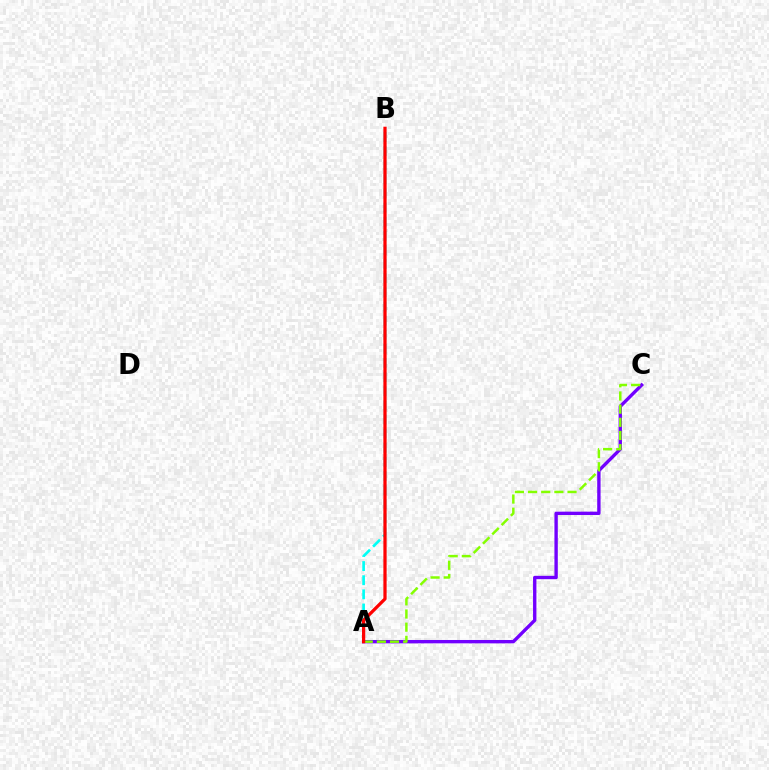{('A', 'C'): [{'color': '#7200ff', 'line_style': 'solid', 'thickness': 2.42}, {'color': '#84ff00', 'line_style': 'dashed', 'thickness': 1.79}], ('A', 'B'): [{'color': '#00fff6', 'line_style': 'dashed', 'thickness': 1.92}, {'color': '#ff0000', 'line_style': 'solid', 'thickness': 2.33}]}